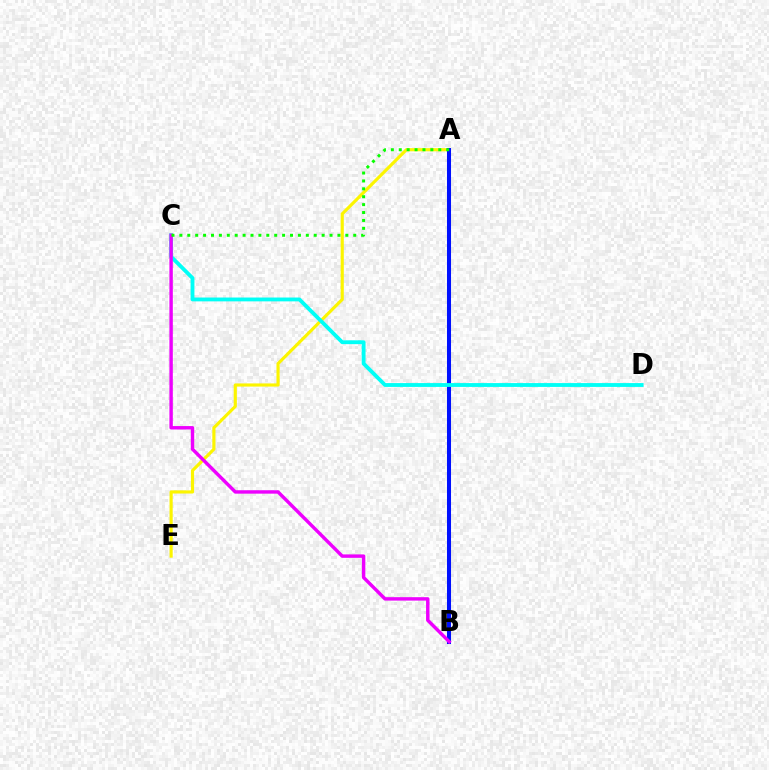{('A', 'E'): [{'color': '#fcf500', 'line_style': 'solid', 'thickness': 2.27}], ('A', 'B'): [{'color': '#ff0000', 'line_style': 'dotted', 'thickness': 2.68}, {'color': '#0010ff', 'line_style': 'solid', 'thickness': 2.91}], ('C', 'D'): [{'color': '#00fff6', 'line_style': 'solid', 'thickness': 2.76}], ('B', 'C'): [{'color': '#ee00ff', 'line_style': 'solid', 'thickness': 2.46}], ('A', 'C'): [{'color': '#08ff00', 'line_style': 'dotted', 'thickness': 2.15}]}